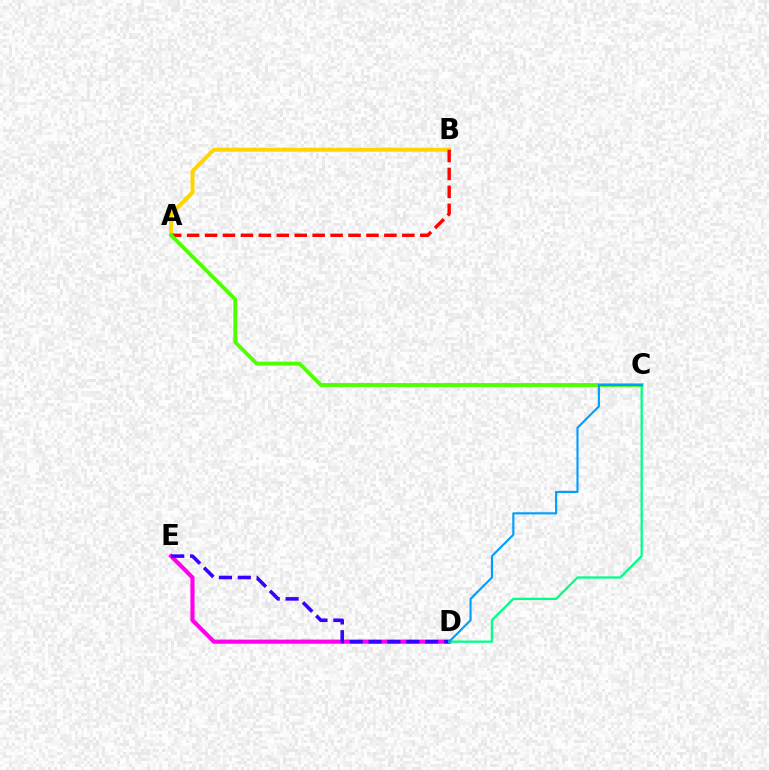{('A', 'B'): [{'color': '#ffd500', 'line_style': 'solid', 'thickness': 2.86}, {'color': '#ff0000', 'line_style': 'dashed', 'thickness': 2.44}], ('D', 'E'): [{'color': '#ff00ed', 'line_style': 'solid', 'thickness': 2.98}, {'color': '#3700ff', 'line_style': 'dashed', 'thickness': 2.56}], ('A', 'C'): [{'color': '#4fff00', 'line_style': 'solid', 'thickness': 2.76}], ('C', 'D'): [{'color': '#00ff86', 'line_style': 'solid', 'thickness': 1.65}, {'color': '#009eff', 'line_style': 'solid', 'thickness': 1.53}]}